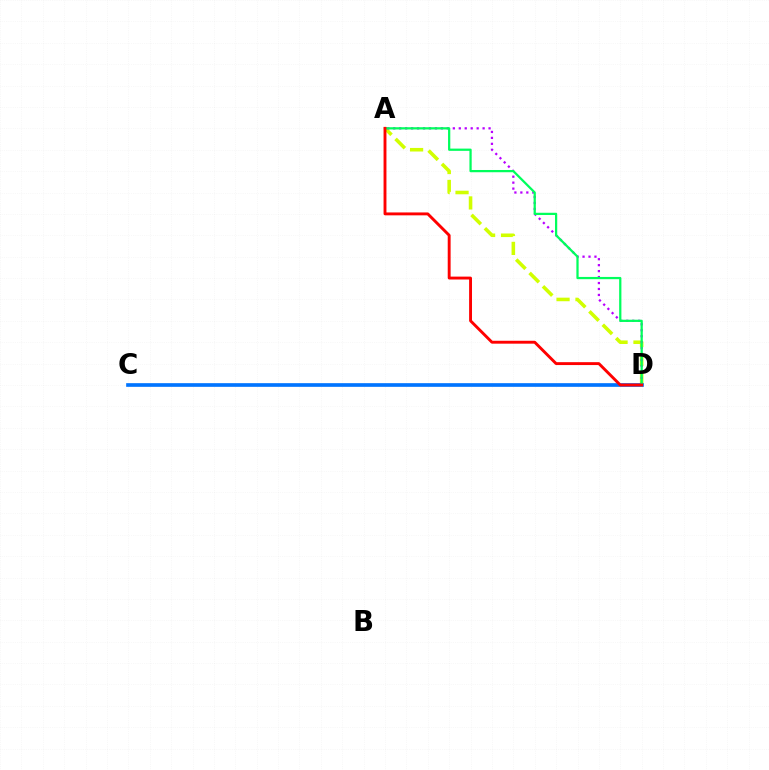{('A', 'D'): [{'color': '#d1ff00', 'line_style': 'dashed', 'thickness': 2.57}, {'color': '#b900ff', 'line_style': 'dotted', 'thickness': 1.62}, {'color': '#00ff5c', 'line_style': 'solid', 'thickness': 1.62}, {'color': '#ff0000', 'line_style': 'solid', 'thickness': 2.08}], ('C', 'D'): [{'color': '#0074ff', 'line_style': 'solid', 'thickness': 2.64}]}